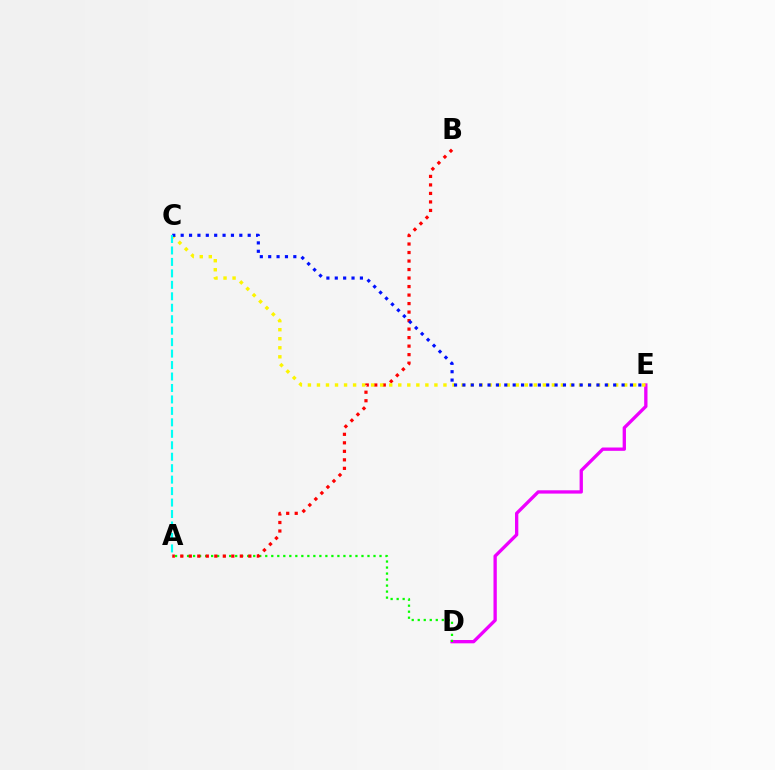{('D', 'E'): [{'color': '#ee00ff', 'line_style': 'solid', 'thickness': 2.39}], ('A', 'D'): [{'color': '#08ff00', 'line_style': 'dotted', 'thickness': 1.63}], ('A', 'B'): [{'color': '#ff0000', 'line_style': 'dotted', 'thickness': 2.31}], ('C', 'E'): [{'color': '#fcf500', 'line_style': 'dotted', 'thickness': 2.46}, {'color': '#0010ff', 'line_style': 'dotted', 'thickness': 2.28}], ('A', 'C'): [{'color': '#00fff6', 'line_style': 'dashed', 'thickness': 1.56}]}